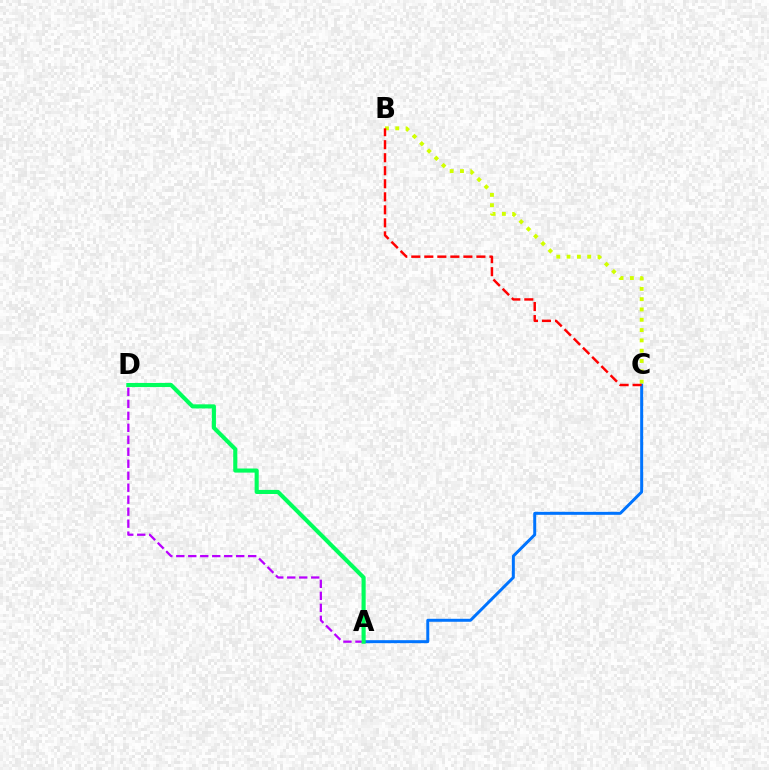{('A', 'C'): [{'color': '#0074ff', 'line_style': 'solid', 'thickness': 2.14}], ('B', 'C'): [{'color': '#d1ff00', 'line_style': 'dotted', 'thickness': 2.8}, {'color': '#ff0000', 'line_style': 'dashed', 'thickness': 1.77}], ('A', 'D'): [{'color': '#b900ff', 'line_style': 'dashed', 'thickness': 1.63}, {'color': '#00ff5c', 'line_style': 'solid', 'thickness': 2.95}]}